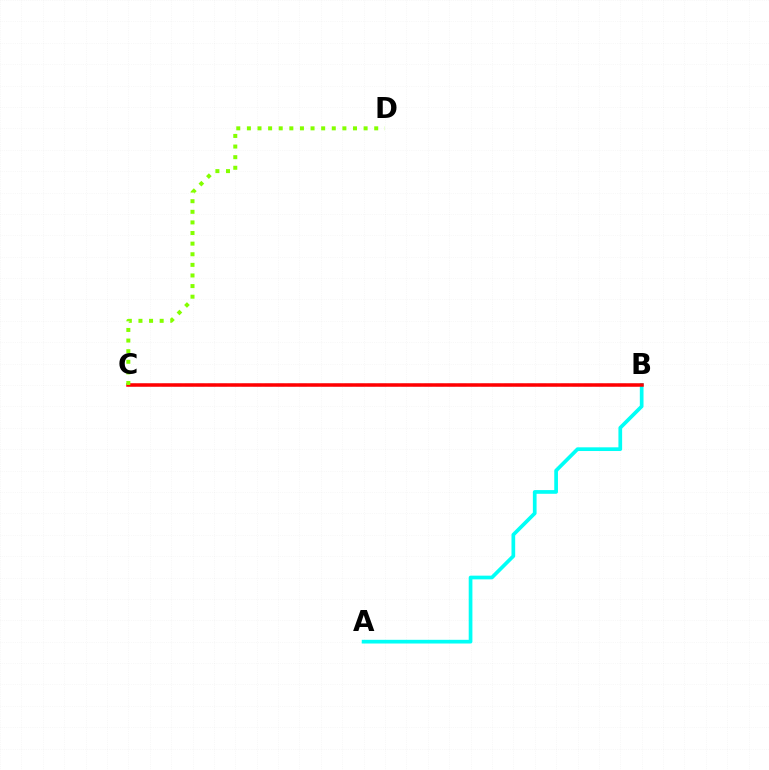{('A', 'B'): [{'color': '#00fff6', 'line_style': 'solid', 'thickness': 2.66}], ('B', 'C'): [{'color': '#7200ff', 'line_style': 'dashed', 'thickness': 1.55}, {'color': '#ff0000', 'line_style': 'solid', 'thickness': 2.53}], ('C', 'D'): [{'color': '#84ff00', 'line_style': 'dotted', 'thickness': 2.88}]}